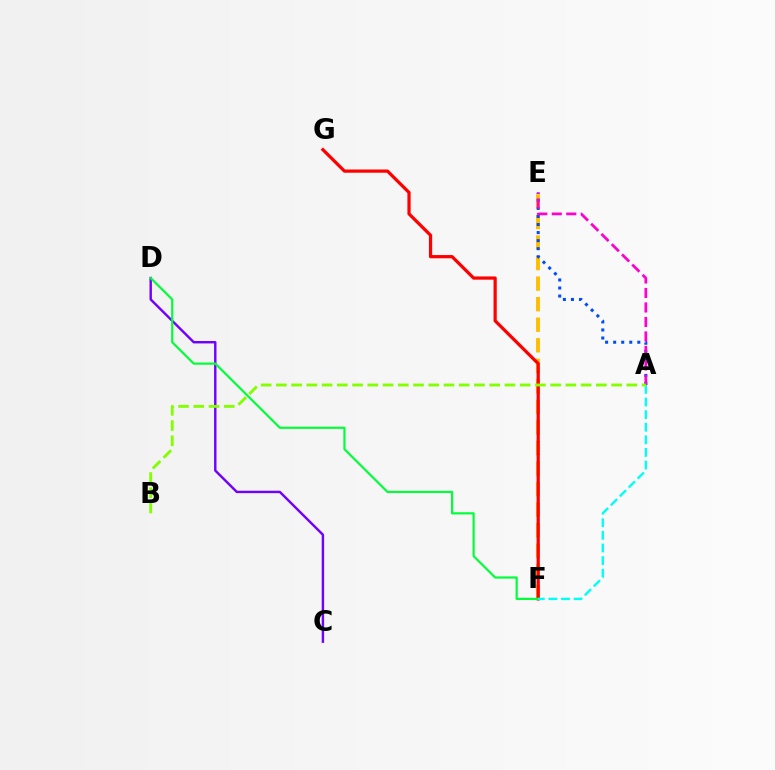{('C', 'D'): [{'color': '#7200ff', 'line_style': 'solid', 'thickness': 1.75}], ('E', 'F'): [{'color': '#ffbd00', 'line_style': 'dashed', 'thickness': 2.79}], ('A', 'E'): [{'color': '#004bff', 'line_style': 'dotted', 'thickness': 2.19}, {'color': '#ff00cf', 'line_style': 'dashed', 'thickness': 1.97}], ('F', 'G'): [{'color': '#ff0000', 'line_style': 'solid', 'thickness': 2.32}], ('D', 'F'): [{'color': '#00ff39', 'line_style': 'solid', 'thickness': 1.57}], ('A', 'F'): [{'color': '#00fff6', 'line_style': 'dashed', 'thickness': 1.71}], ('A', 'B'): [{'color': '#84ff00', 'line_style': 'dashed', 'thickness': 2.07}]}